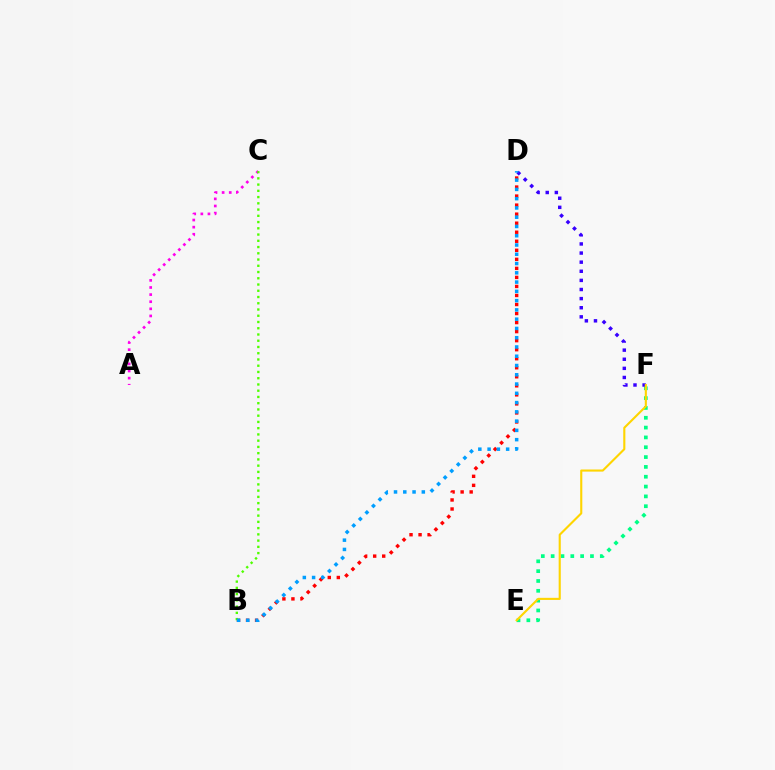{('E', 'F'): [{'color': '#00ff86', 'line_style': 'dotted', 'thickness': 2.67}, {'color': '#ffd500', 'line_style': 'solid', 'thickness': 1.53}], ('A', 'C'): [{'color': '#ff00ed', 'line_style': 'dotted', 'thickness': 1.93}], ('B', 'D'): [{'color': '#ff0000', 'line_style': 'dotted', 'thickness': 2.45}, {'color': '#009eff', 'line_style': 'dotted', 'thickness': 2.52}], ('B', 'C'): [{'color': '#4fff00', 'line_style': 'dotted', 'thickness': 1.7}], ('D', 'F'): [{'color': '#3700ff', 'line_style': 'dotted', 'thickness': 2.48}]}